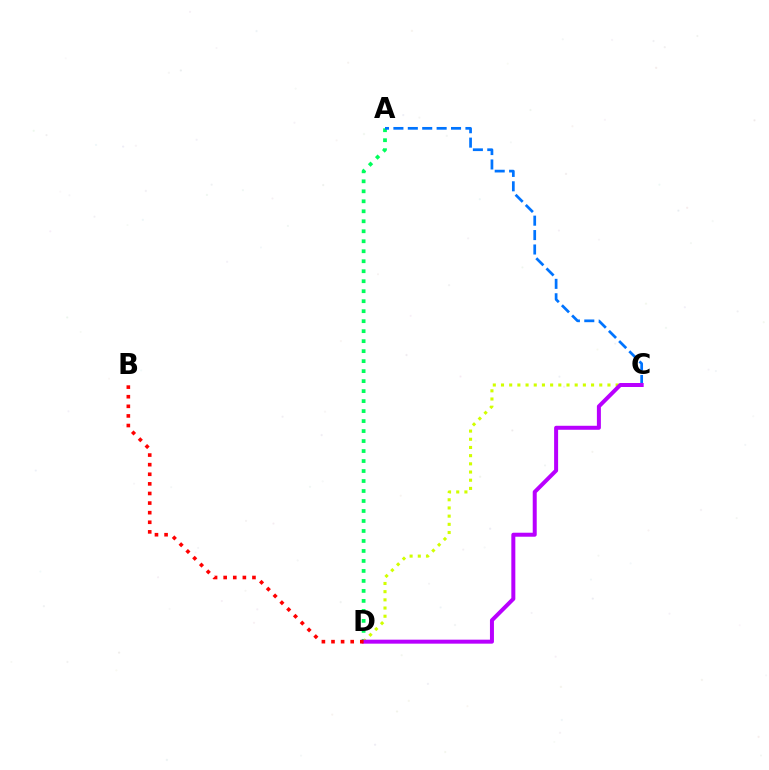{('A', 'D'): [{'color': '#00ff5c', 'line_style': 'dotted', 'thickness': 2.71}], ('A', 'C'): [{'color': '#0074ff', 'line_style': 'dashed', 'thickness': 1.96}], ('C', 'D'): [{'color': '#d1ff00', 'line_style': 'dotted', 'thickness': 2.22}, {'color': '#b900ff', 'line_style': 'solid', 'thickness': 2.88}], ('B', 'D'): [{'color': '#ff0000', 'line_style': 'dotted', 'thickness': 2.61}]}